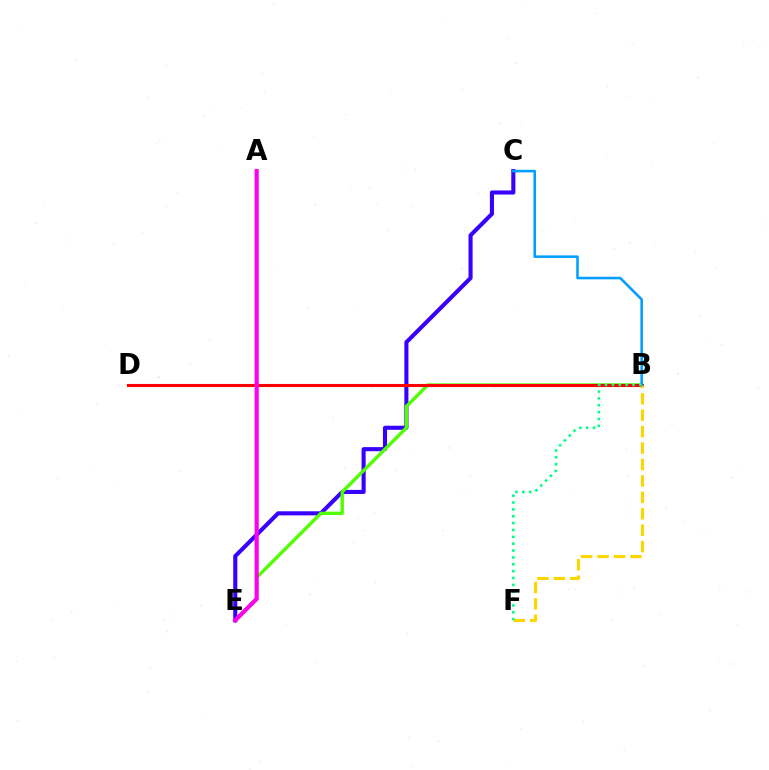{('C', 'E'): [{'color': '#3700ff', 'line_style': 'solid', 'thickness': 2.94}], ('B', 'E'): [{'color': '#4fff00', 'line_style': 'solid', 'thickness': 2.4}], ('B', 'D'): [{'color': '#ff0000', 'line_style': 'solid', 'thickness': 2.21}], ('B', 'F'): [{'color': '#ffd500', 'line_style': 'dashed', 'thickness': 2.23}, {'color': '#00ff86', 'line_style': 'dotted', 'thickness': 1.86}], ('A', 'E'): [{'color': '#ff00ed', 'line_style': 'solid', 'thickness': 2.98}], ('B', 'C'): [{'color': '#009eff', 'line_style': 'solid', 'thickness': 1.85}]}